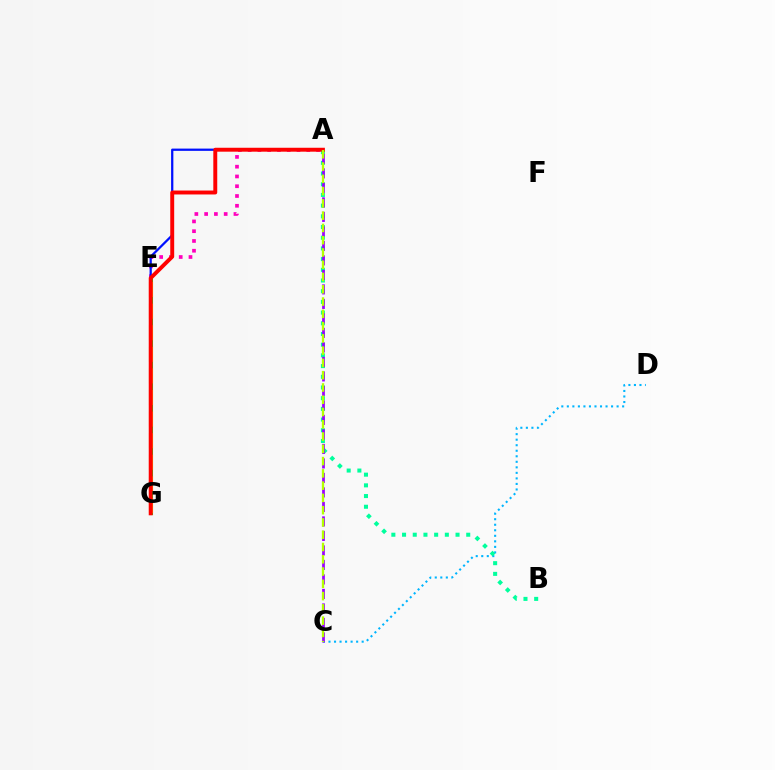{('C', 'D'): [{'color': '#00b5ff', 'line_style': 'dotted', 'thickness': 1.5}], ('E', 'G'): [{'color': '#08ff00', 'line_style': 'solid', 'thickness': 2.2}, {'color': '#ffa500', 'line_style': 'dashed', 'thickness': 2.93}], ('A', 'B'): [{'color': '#00ff9d', 'line_style': 'dotted', 'thickness': 2.91}], ('A', 'E'): [{'color': '#ff00bd', 'line_style': 'dotted', 'thickness': 2.66}, {'color': '#0010ff', 'line_style': 'solid', 'thickness': 1.62}], ('A', 'G'): [{'color': '#ff0000', 'line_style': 'solid', 'thickness': 2.82}], ('A', 'C'): [{'color': '#9b00ff', 'line_style': 'dashed', 'thickness': 1.97}, {'color': '#b3ff00', 'line_style': 'dashed', 'thickness': 1.67}]}